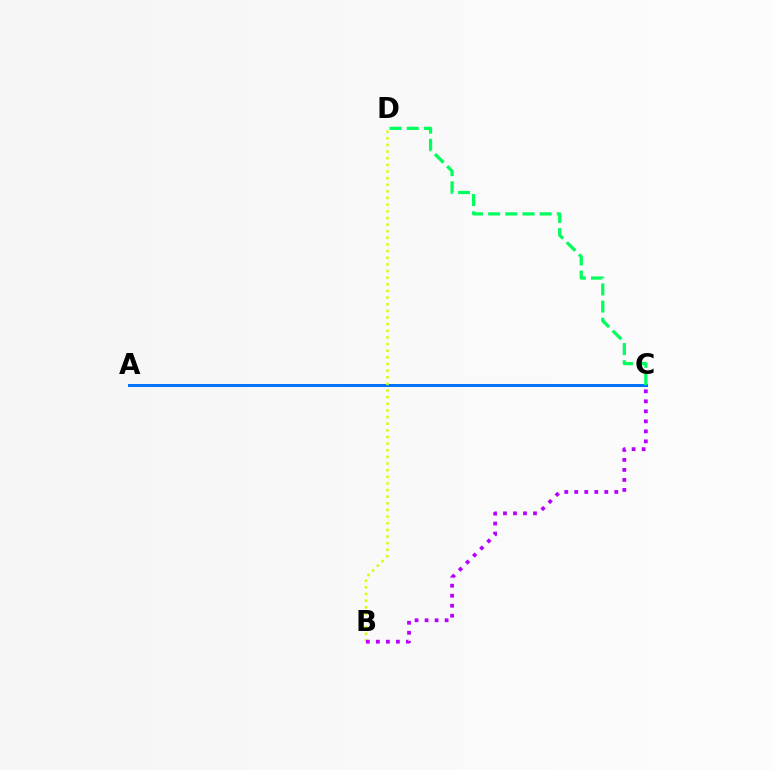{('A', 'C'): [{'color': '#ff0000', 'line_style': 'dashed', 'thickness': 2.02}, {'color': '#0074ff', 'line_style': 'solid', 'thickness': 2.18}], ('B', 'D'): [{'color': '#d1ff00', 'line_style': 'dotted', 'thickness': 1.8}], ('B', 'C'): [{'color': '#b900ff', 'line_style': 'dotted', 'thickness': 2.72}], ('C', 'D'): [{'color': '#00ff5c', 'line_style': 'dashed', 'thickness': 2.33}]}